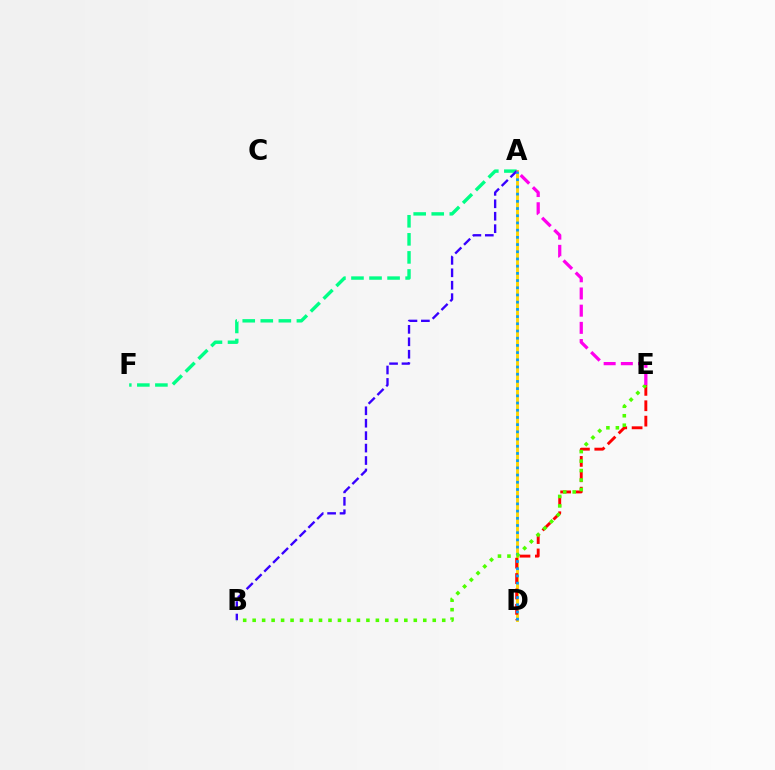{('A', 'D'): [{'color': '#ffd500', 'line_style': 'solid', 'thickness': 2.07}, {'color': '#009eff', 'line_style': 'dotted', 'thickness': 1.96}], ('A', 'F'): [{'color': '#00ff86', 'line_style': 'dashed', 'thickness': 2.45}], ('D', 'E'): [{'color': '#ff0000', 'line_style': 'dashed', 'thickness': 2.09}], ('A', 'B'): [{'color': '#3700ff', 'line_style': 'dashed', 'thickness': 1.69}], ('B', 'E'): [{'color': '#4fff00', 'line_style': 'dotted', 'thickness': 2.58}], ('A', 'E'): [{'color': '#ff00ed', 'line_style': 'dashed', 'thickness': 2.34}]}